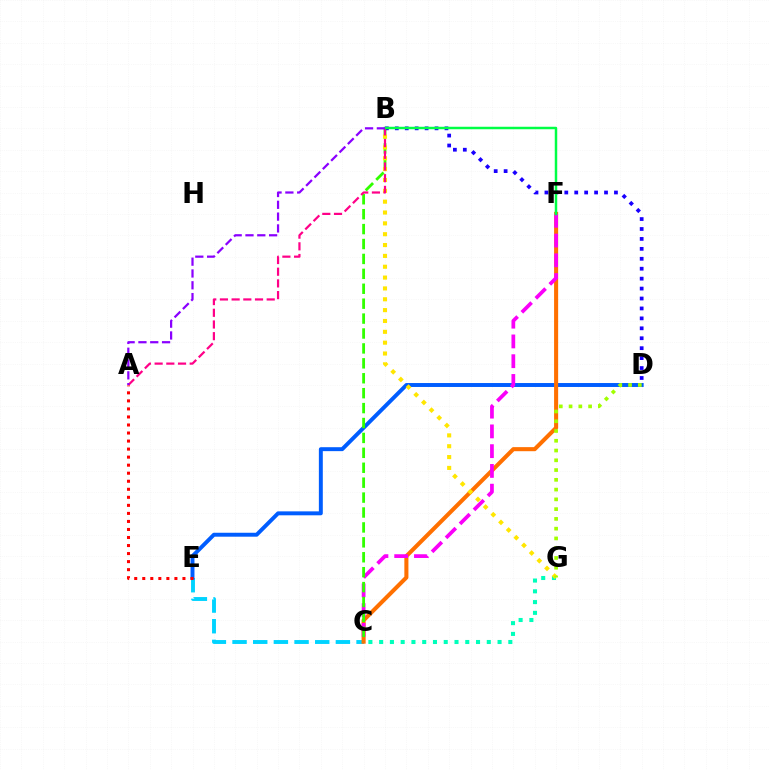{('C', 'E'): [{'color': '#00d3ff', 'line_style': 'dashed', 'thickness': 2.81}], ('D', 'E'): [{'color': '#005dff', 'line_style': 'solid', 'thickness': 2.84}], ('C', 'F'): [{'color': '#ff7000', 'line_style': 'solid', 'thickness': 2.93}, {'color': '#fa00f9', 'line_style': 'dashed', 'thickness': 2.69}], ('C', 'G'): [{'color': '#00ffbb', 'line_style': 'dotted', 'thickness': 2.92}], ('B', 'C'): [{'color': '#31ff00', 'line_style': 'dashed', 'thickness': 2.03}], ('B', 'D'): [{'color': '#1900ff', 'line_style': 'dotted', 'thickness': 2.7}], ('B', 'G'): [{'color': '#ffe600', 'line_style': 'dotted', 'thickness': 2.95}], ('D', 'G'): [{'color': '#a2ff00', 'line_style': 'dotted', 'thickness': 2.65}], ('A', 'B'): [{'color': '#ff0088', 'line_style': 'dashed', 'thickness': 1.59}, {'color': '#8a00ff', 'line_style': 'dashed', 'thickness': 1.6}], ('A', 'E'): [{'color': '#ff0000', 'line_style': 'dotted', 'thickness': 2.18}], ('B', 'F'): [{'color': '#00ff45', 'line_style': 'solid', 'thickness': 1.78}]}